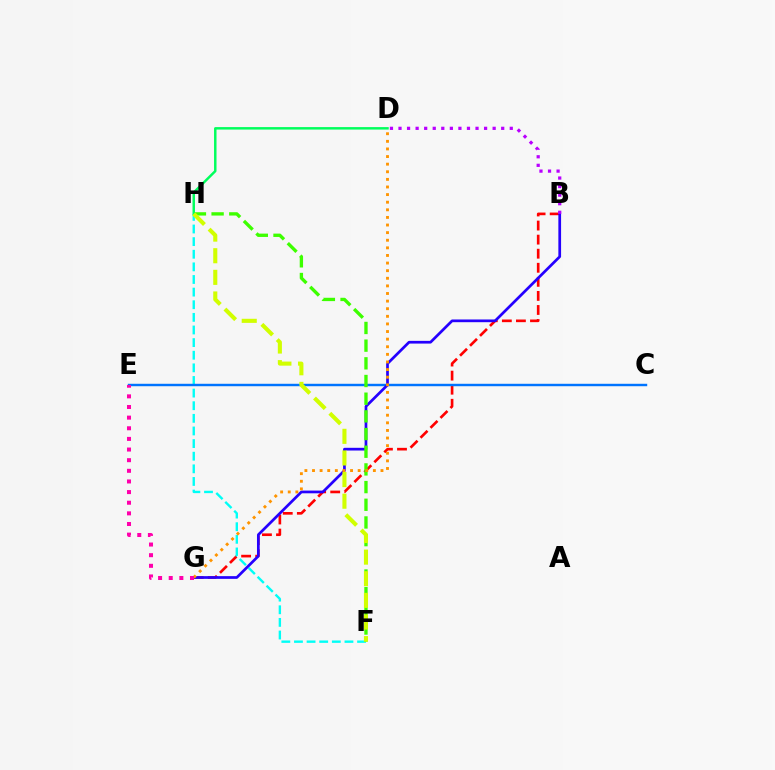{('B', 'G'): [{'color': '#ff0000', 'line_style': 'dashed', 'thickness': 1.91}, {'color': '#2500ff', 'line_style': 'solid', 'thickness': 1.95}], ('F', 'H'): [{'color': '#00fff6', 'line_style': 'dashed', 'thickness': 1.71}, {'color': '#3dff00', 'line_style': 'dashed', 'thickness': 2.4}, {'color': '#d1ff00', 'line_style': 'dashed', 'thickness': 2.94}], ('C', 'E'): [{'color': '#0074ff', 'line_style': 'solid', 'thickness': 1.75}], ('D', 'H'): [{'color': '#00ff5c', 'line_style': 'solid', 'thickness': 1.78}], ('D', 'G'): [{'color': '#ff9400', 'line_style': 'dotted', 'thickness': 2.07}], ('B', 'D'): [{'color': '#b900ff', 'line_style': 'dotted', 'thickness': 2.33}], ('E', 'G'): [{'color': '#ff00ac', 'line_style': 'dotted', 'thickness': 2.89}]}